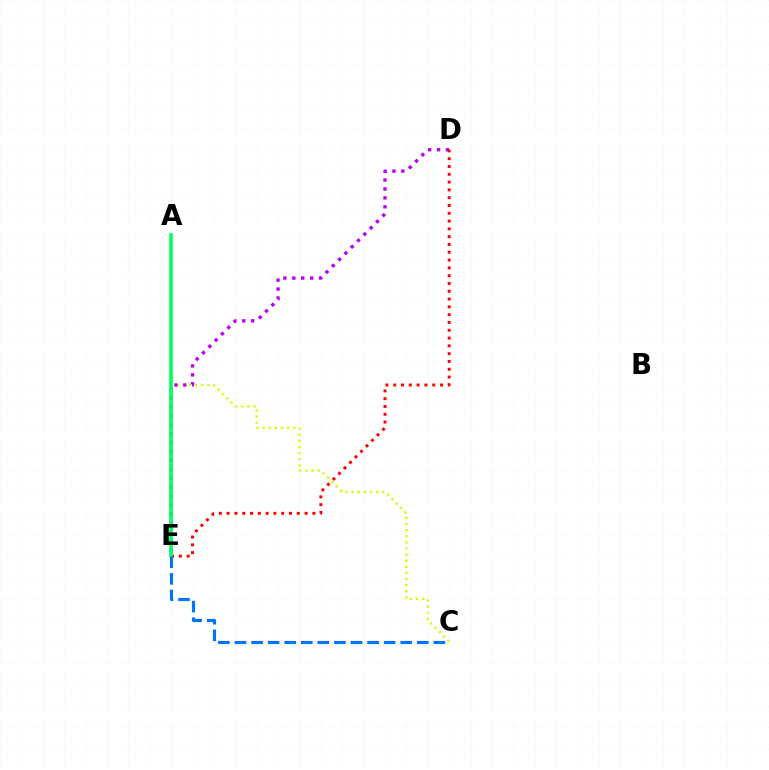{('A', 'C'): [{'color': '#d1ff00', 'line_style': 'dotted', 'thickness': 1.66}], ('D', 'E'): [{'color': '#b900ff', 'line_style': 'dotted', 'thickness': 2.42}, {'color': '#ff0000', 'line_style': 'dotted', 'thickness': 2.12}], ('A', 'E'): [{'color': '#00ff5c', 'line_style': 'solid', 'thickness': 2.57}], ('C', 'E'): [{'color': '#0074ff', 'line_style': 'dashed', 'thickness': 2.25}]}